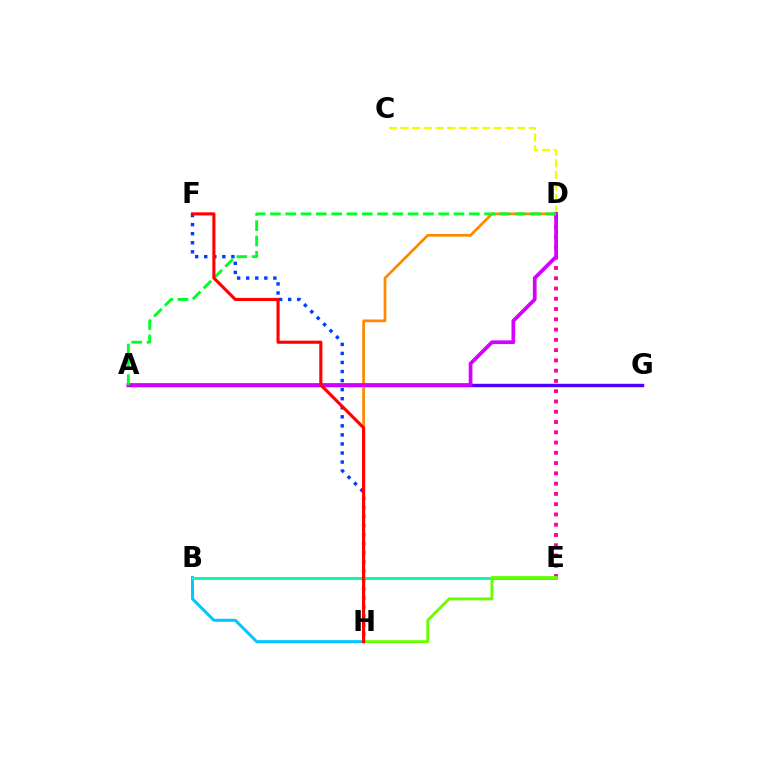{('C', 'D'): [{'color': '#eeff00', 'line_style': 'dashed', 'thickness': 1.59}], ('D', 'E'): [{'color': '#ff00a0', 'line_style': 'dotted', 'thickness': 2.79}], ('F', 'H'): [{'color': '#003fff', 'line_style': 'dotted', 'thickness': 2.46}, {'color': '#ff0000', 'line_style': 'solid', 'thickness': 2.24}], ('A', 'G'): [{'color': '#4f00ff', 'line_style': 'solid', 'thickness': 2.46}], ('D', 'H'): [{'color': '#ff8800', 'line_style': 'solid', 'thickness': 1.96}], ('B', 'H'): [{'color': '#00c7ff', 'line_style': 'solid', 'thickness': 2.16}], ('B', 'E'): [{'color': '#00ffaf', 'line_style': 'solid', 'thickness': 2.15}], ('A', 'D'): [{'color': '#d600ff', 'line_style': 'solid', 'thickness': 2.69}, {'color': '#00ff27', 'line_style': 'dashed', 'thickness': 2.08}], ('E', 'H'): [{'color': '#66ff00', 'line_style': 'solid', 'thickness': 2.07}]}